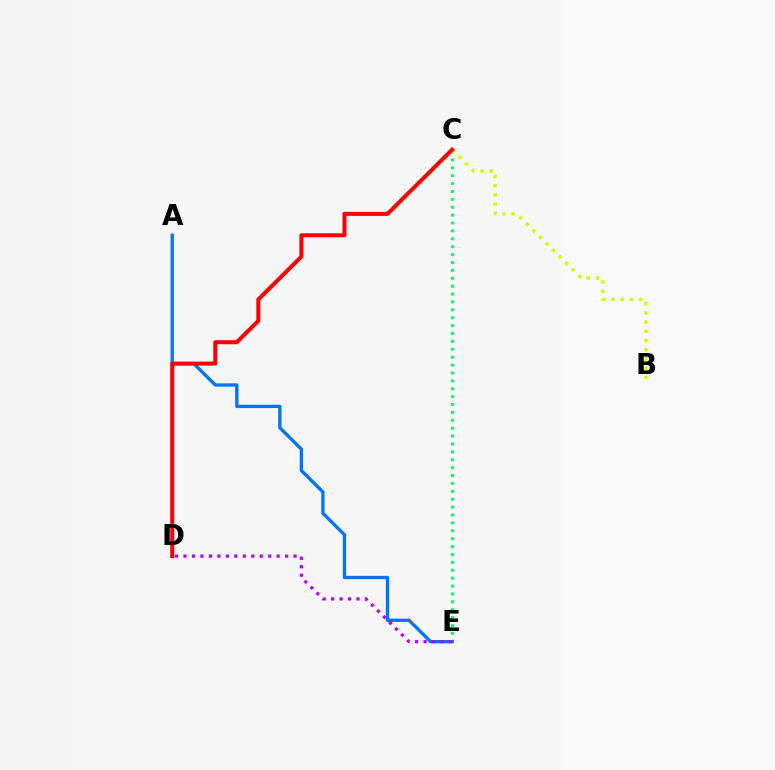{('C', 'E'): [{'color': '#00ff5c', 'line_style': 'dotted', 'thickness': 2.14}], ('A', 'E'): [{'color': '#0074ff', 'line_style': 'solid', 'thickness': 2.38}], ('B', 'C'): [{'color': '#d1ff00', 'line_style': 'dotted', 'thickness': 2.51}], ('C', 'D'): [{'color': '#ff0000', 'line_style': 'solid', 'thickness': 2.88}], ('D', 'E'): [{'color': '#b900ff', 'line_style': 'dotted', 'thickness': 2.3}]}